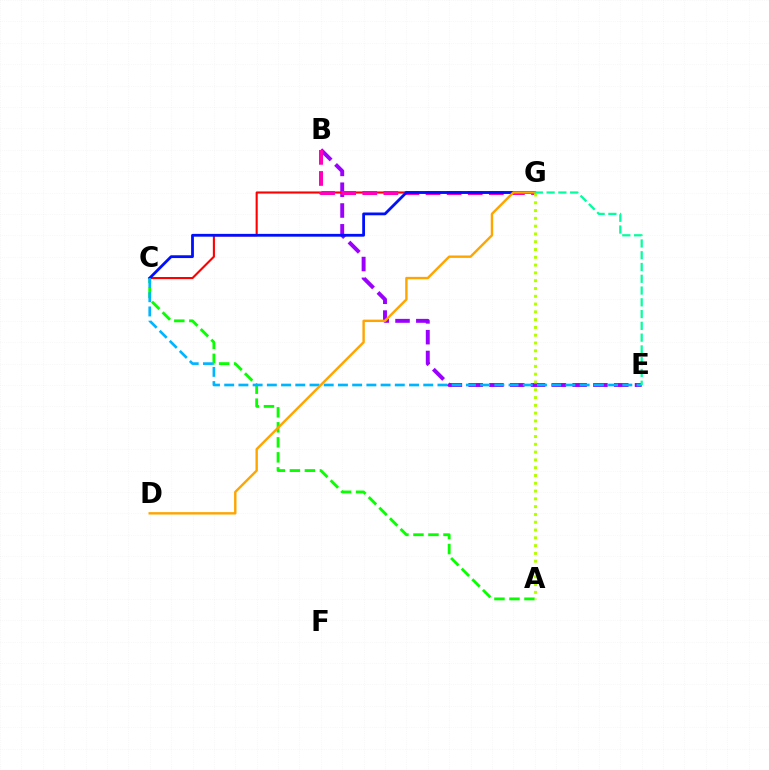{('A', 'C'): [{'color': '#08ff00', 'line_style': 'dashed', 'thickness': 2.04}], ('B', 'E'): [{'color': '#9b00ff', 'line_style': 'dashed', 'thickness': 2.83}], ('C', 'G'): [{'color': '#ff0000', 'line_style': 'solid', 'thickness': 1.52}, {'color': '#0010ff', 'line_style': 'solid', 'thickness': 2.01}], ('B', 'G'): [{'color': '#ff00bd', 'line_style': 'dashed', 'thickness': 2.87}], ('C', 'E'): [{'color': '#00b5ff', 'line_style': 'dashed', 'thickness': 1.93}], ('D', 'G'): [{'color': '#ffa500', 'line_style': 'solid', 'thickness': 1.73}], ('E', 'G'): [{'color': '#00ff9d', 'line_style': 'dashed', 'thickness': 1.6}], ('A', 'G'): [{'color': '#b3ff00', 'line_style': 'dotted', 'thickness': 2.12}]}